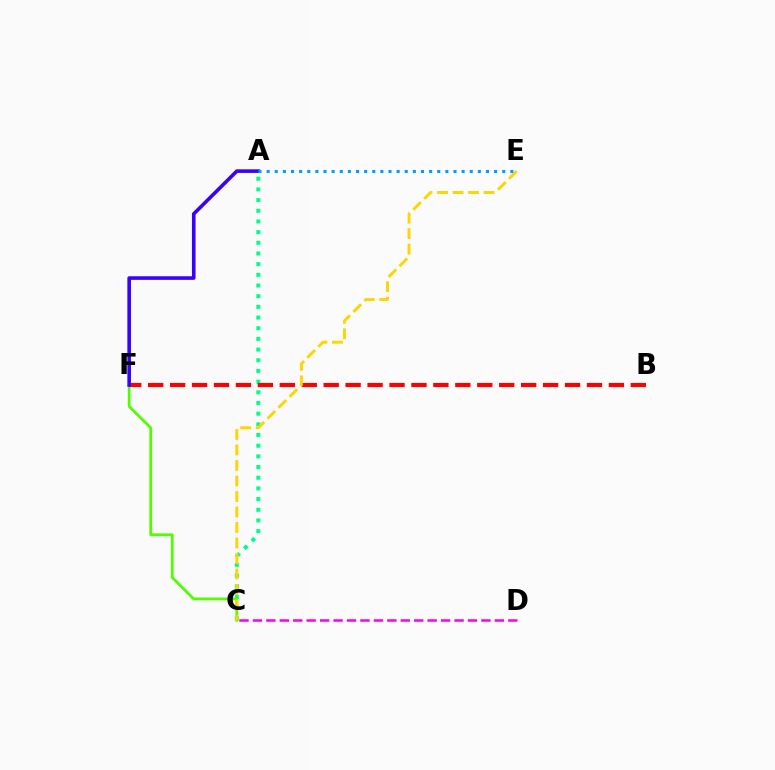{('A', 'C'): [{'color': '#00ff86', 'line_style': 'dotted', 'thickness': 2.9}], ('C', 'F'): [{'color': '#4fff00', 'line_style': 'solid', 'thickness': 1.98}], ('B', 'F'): [{'color': '#ff0000', 'line_style': 'dashed', 'thickness': 2.98}], ('C', 'E'): [{'color': '#ffd500', 'line_style': 'dashed', 'thickness': 2.11}], ('A', 'F'): [{'color': '#3700ff', 'line_style': 'solid', 'thickness': 2.59}], ('C', 'D'): [{'color': '#ff00ed', 'line_style': 'dashed', 'thickness': 1.83}], ('A', 'E'): [{'color': '#009eff', 'line_style': 'dotted', 'thickness': 2.21}]}